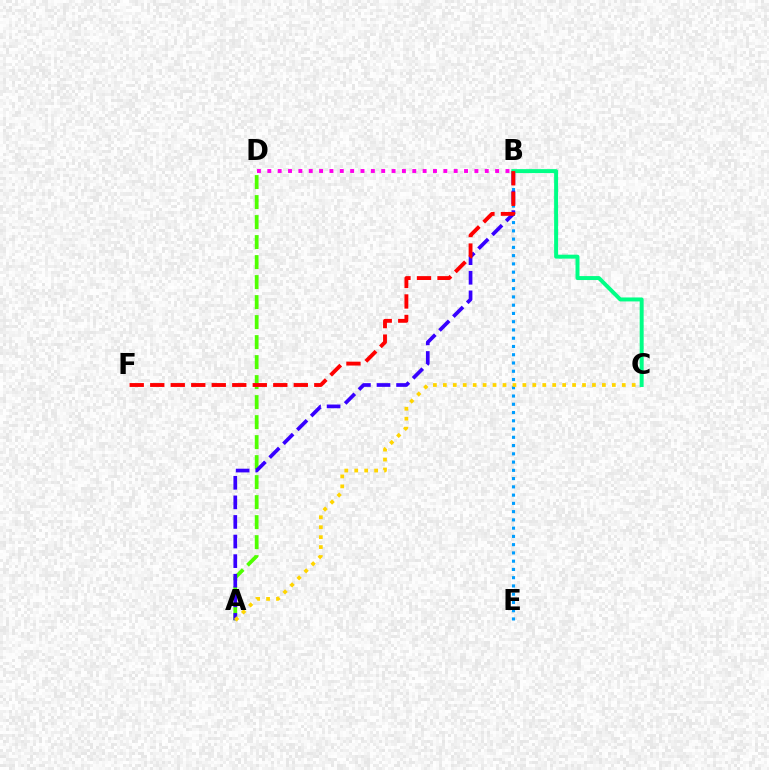{('A', 'D'): [{'color': '#4fff00', 'line_style': 'dashed', 'thickness': 2.72}], ('B', 'E'): [{'color': '#009eff', 'line_style': 'dotted', 'thickness': 2.24}], ('A', 'B'): [{'color': '#3700ff', 'line_style': 'dashed', 'thickness': 2.66}], ('A', 'C'): [{'color': '#ffd500', 'line_style': 'dotted', 'thickness': 2.7}], ('B', 'C'): [{'color': '#00ff86', 'line_style': 'solid', 'thickness': 2.85}], ('B', 'D'): [{'color': '#ff00ed', 'line_style': 'dotted', 'thickness': 2.81}], ('B', 'F'): [{'color': '#ff0000', 'line_style': 'dashed', 'thickness': 2.79}]}